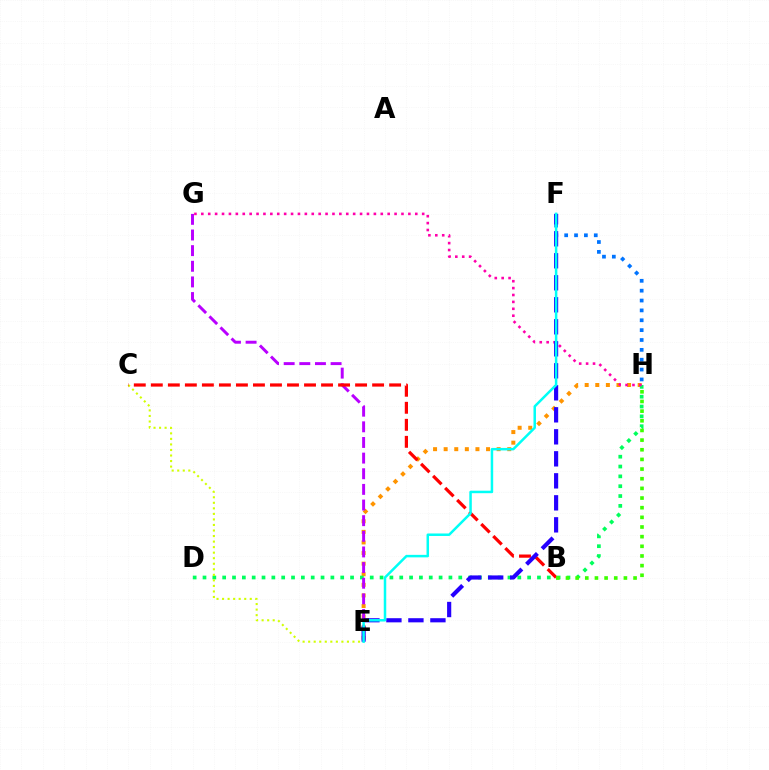{('E', 'H'): [{'color': '#ff9400', 'line_style': 'dotted', 'thickness': 2.88}], ('D', 'H'): [{'color': '#00ff5c', 'line_style': 'dotted', 'thickness': 2.67}], ('F', 'H'): [{'color': '#0074ff', 'line_style': 'dotted', 'thickness': 2.68}], ('E', 'G'): [{'color': '#b900ff', 'line_style': 'dashed', 'thickness': 2.12}], ('C', 'E'): [{'color': '#d1ff00', 'line_style': 'dotted', 'thickness': 1.51}], ('B', 'C'): [{'color': '#ff0000', 'line_style': 'dashed', 'thickness': 2.31}], ('G', 'H'): [{'color': '#ff00ac', 'line_style': 'dotted', 'thickness': 1.88}], ('E', 'F'): [{'color': '#2500ff', 'line_style': 'dashed', 'thickness': 2.99}, {'color': '#00fff6', 'line_style': 'solid', 'thickness': 1.8}], ('B', 'H'): [{'color': '#3dff00', 'line_style': 'dotted', 'thickness': 2.62}]}